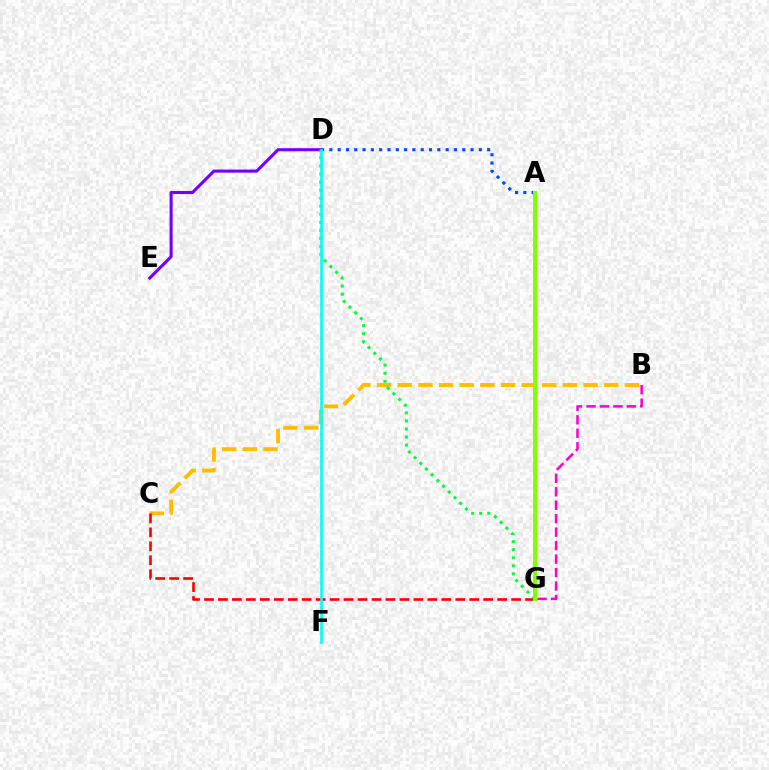{('B', 'C'): [{'color': '#ffbd00', 'line_style': 'dashed', 'thickness': 2.81}], ('C', 'G'): [{'color': '#ff0000', 'line_style': 'dashed', 'thickness': 1.9}], ('D', 'E'): [{'color': '#7200ff', 'line_style': 'solid', 'thickness': 2.21}], ('B', 'G'): [{'color': '#ff00cf', 'line_style': 'dashed', 'thickness': 1.83}], ('D', 'G'): [{'color': '#00ff39', 'line_style': 'dotted', 'thickness': 2.19}], ('A', 'D'): [{'color': '#004bff', 'line_style': 'dotted', 'thickness': 2.26}], ('D', 'F'): [{'color': '#00fff6', 'line_style': 'solid', 'thickness': 1.9}], ('A', 'G'): [{'color': '#84ff00', 'line_style': 'solid', 'thickness': 2.88}]}